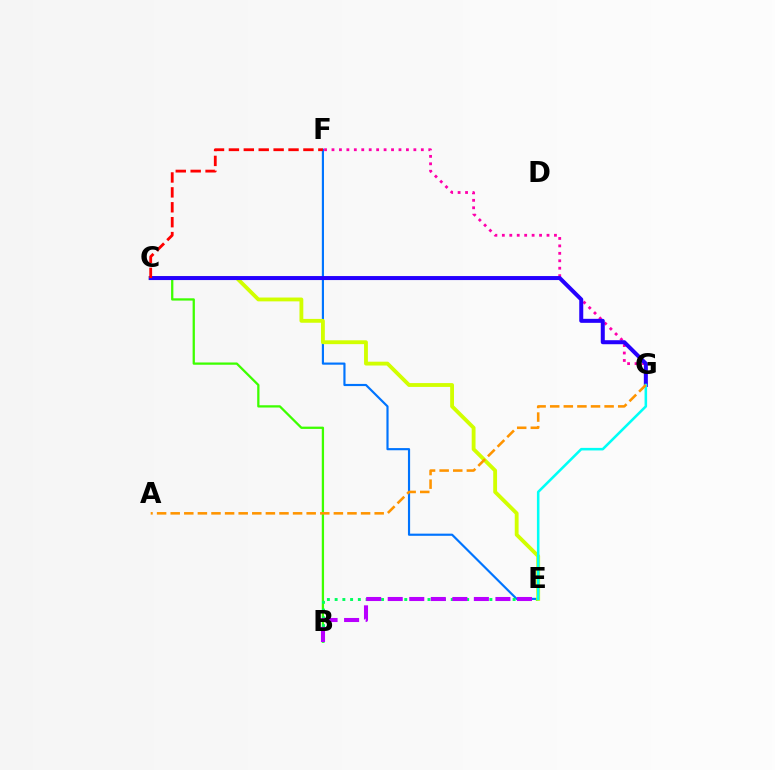{('B', 'C'): [{'color': '#3dff00', 'line_style': 'solid', 'thickness': 1.64}], ('E', 'F'): [{'color': '#0074ff', 'line_style': 'solid', 'thickness': 1.56}], ('B', 'E'): [{'color': '#00ff5c', 'line_style': 'dotted', 'thickness': 2.1}, {'color': '#b900ff', 'line_style': 'dashed', 'thickness': 2.93}], ('C', 'E'): [{'color': '#d1ff00', 'line_style': 'solid', 'thickness': 2.76}], ('F', 'G'): [{'color': '#ff00ac', 'line_style': 'dotted', 'thickness': 2.02}], ('C', 'G'): [{'color': '#2500ff', 'line_style': 'solid', 'thickness': 2.89}], ('C', 'F'): [{'color': '#ff0000', 'line_style': 'dashed', 'thickness': 2.02}], ('E', 'G'): [{'color': '#00fff6', 'line_style': 'solid', 'thickness': 1.84}], ('A', 'G'): [{'color': '#ff9400', 'line_style': 'dashed', 'thickness': 1.85}]}